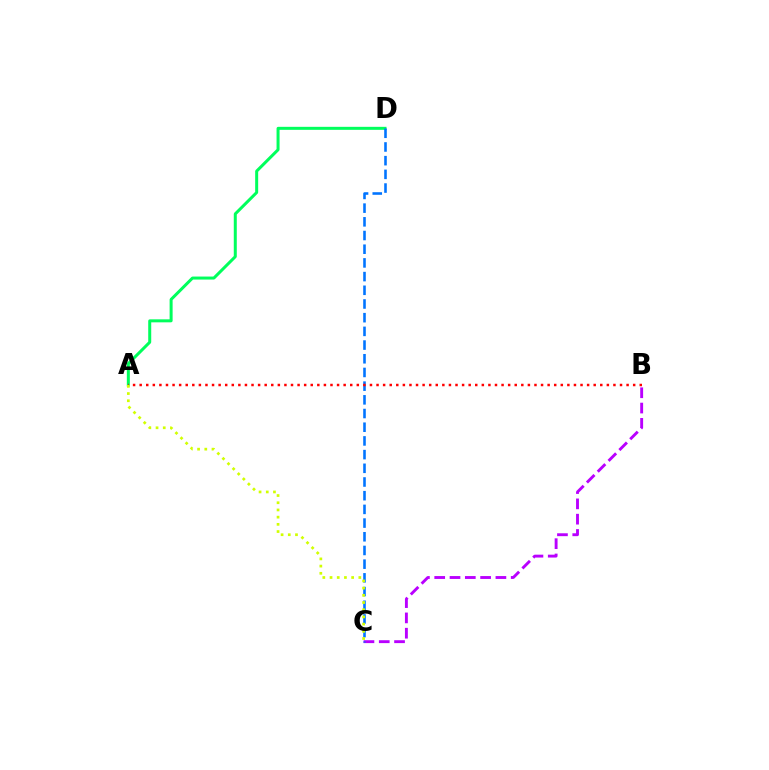{('A', 'D'): [{'color': '#00ff5c', 'line_style': 'solid', 'thickness': 2.16}], ('B', 'C'): [{'color': '#b900ff', 'line_style': 'dashed', 'thickness': 2.08}], ('C', 'D'): [{'color': '#0074ff', 'line_style': 'dashed', 'thickness': 1.86}], ('A', 'B'): [{'color': '#ff0000', 'line_style': 'dotted', 'thickness': 1.79}], ('A', 'C'): [{'color': '#d1ff00', 'line_style': 'dotted', 'thickness': 1.96}]}